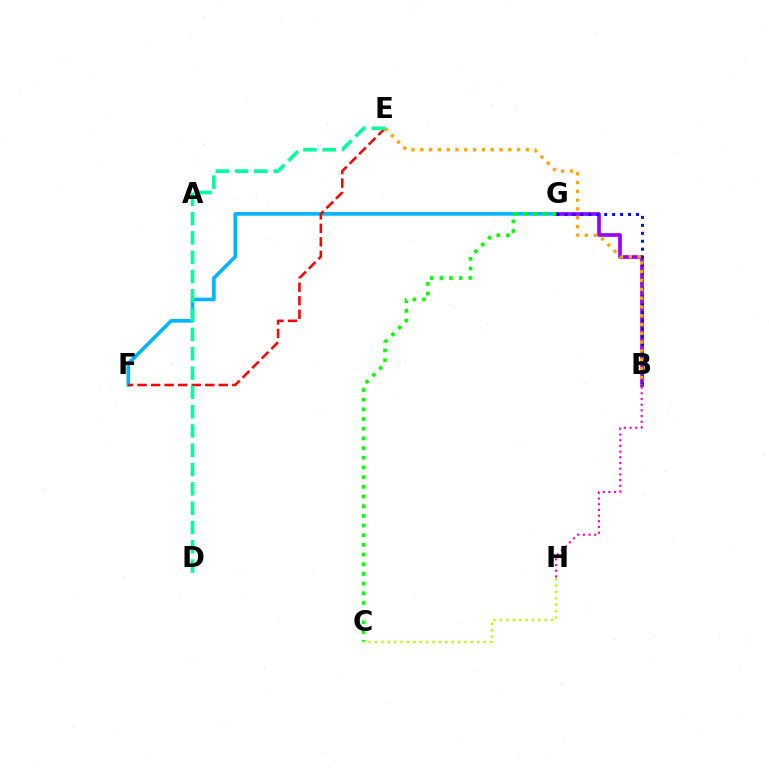{('F', 'G'): [{'color': '#00b5ff', 'line_style': 'solid', 'thickness': 2.62}], ('B', 'G'): [{'color': '#9b00ff', 'line_style': 'solid', 'thickness': 2.67}, {'color': '#0010ff', 'line_style': 'dotted', 'thickness': 2.16}], ('B', 'H'): [{'color': '#ff00bd', 'line_style': 'dotted', 'thickness': 1.55}], ('E', 'F'): [{'color': '#ff0000', 'line_style': 'dashed', 'thickness': 1.84}], ('C', 'H'): [{'color': '#b3ff00', 'line_style': 'dotted', 'thickness': 1.74}], ('B', 'E'): [{'color': '#ffa500', 'line_style': 'dotted', 'thickness': 2.39}], ('D', 'E'): [{'color': '#00ff9d', 'line_style': 'dashed', 'thickness': 2.62}], ('C', 'G'): [{'color': '#08ff00', 'line_style': 'dotted', 'thickness': 2.63}]}